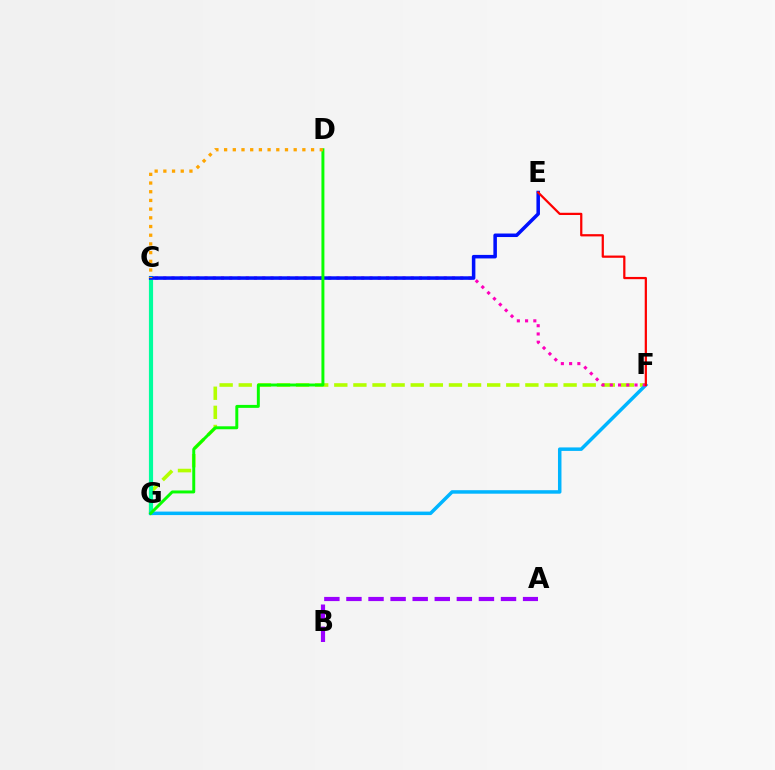{('F', 'G'): [{'color': '#b3ff00', 'line_style': 'dashed', 'thickness': 2.6}, {'color': '#00b5ff', 'line_style': 'solid', 'thickness': 2.51}], ('C', 'G'): [{'color': '#00ff9d', 'line_style': 'solid', 'thickness': 2.99}], ('A', 'B'): [{'color': '#9b00ff', 'line_style': 'dashed', 'thickness': 3.0}], ('C', 'F'): [{'color': '#ff00bd', 'line_style': 'dotted', 'thickness': 2.24}], ('C', 'E'): [{'color': '#0010ff', 'line_style': 'solid', 'thickness': 2.54}], ('E', 'F'): [{'color': '#ff0000', 'line_style': 'solid', 'thickness': 1.61}], ('D', 'G'): [{'color': '#08ff00', 'line_style': 'solid', 'thickness': 2.13}], ('C', 'D'): [{'color': '#ffa500', 'line_style': 'dotted', 'thickness': 2.36}]}